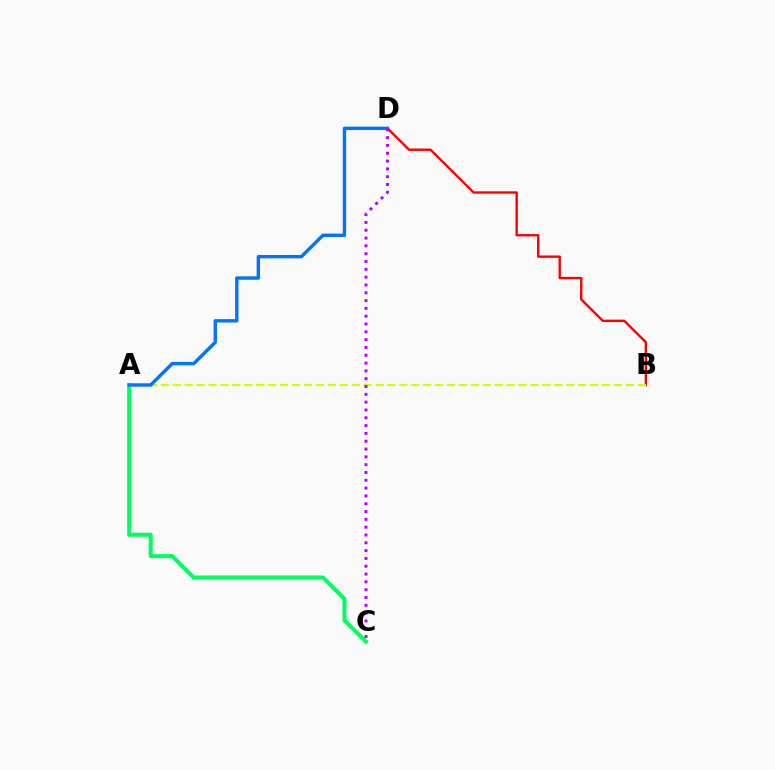{('B', 'D'): [{'color': '#ff0000', 'line_style': 'solid', 'thickness': 1.73}], ('A', 'B'): [{'color': '#d1ff00', 'line_style': 'dashed', 'thickness': 1.62}], ('A', 'C'): [{'color': '#00ff5c', 'line_style': 'solid', 'thickness': 2.89}], ('A', 'D'): [{'color': '#0074ff', 'line_style': 'solid', 'thickness': 2.44}], ('C', 'D'): [{'color': '#b900ff', 'line_style': 'dotted', 'thickness': 2.12}]}